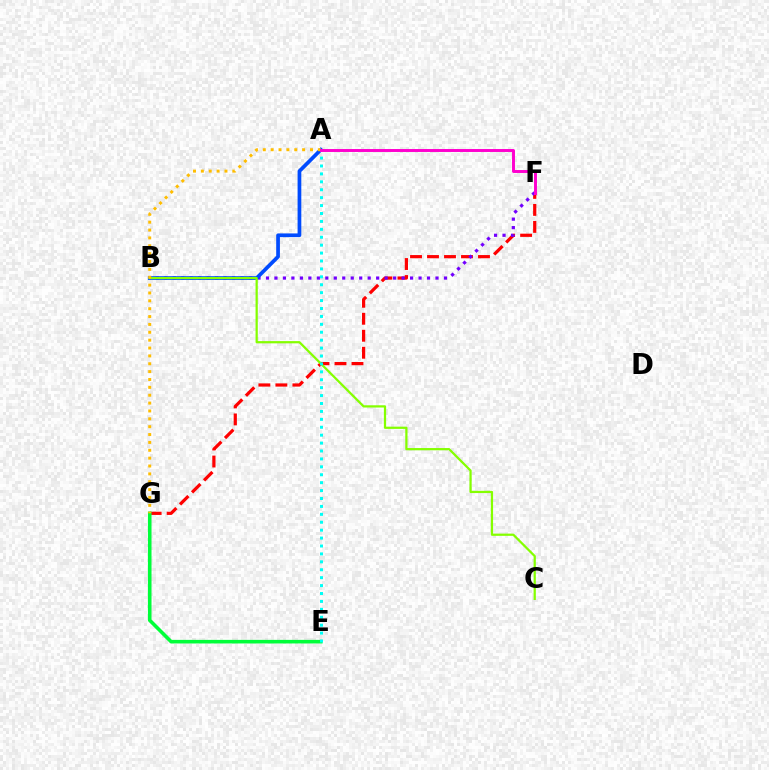{('F', 'G'): [{'color': '#ff0000', 'line_style': 'dashed', 'thickness': 2.31}], ('B', 'F'): [{'color': '#7200ff', 'line_style': 'dotted', 'thickness': 2.3}], ('A', 'B'): [{'color': '#004bff', 'line_style': 'solid', 'thickness': 2.68}], ('E', 'G'): [{'color': '#00ff39', 'line_style': 'solid', 'thickness': 2.58}], ('B', 'C'): [{'color': '#84ff00', 'line_style': 'solid', 'thickness': 1.61}], ('A', 'G'): [{'color': '#ffbd00', 'line_style': 'dotted', 'thickness': 2.14}], ('A', 'E'): [{'color': '#00fff6', 'line_style': 'dotted', 'thickness': 2.15}], ('A', 'F'): [{'color': '#ff00cf', 'line_style': 'solid', 'thickness': 2.12}]}